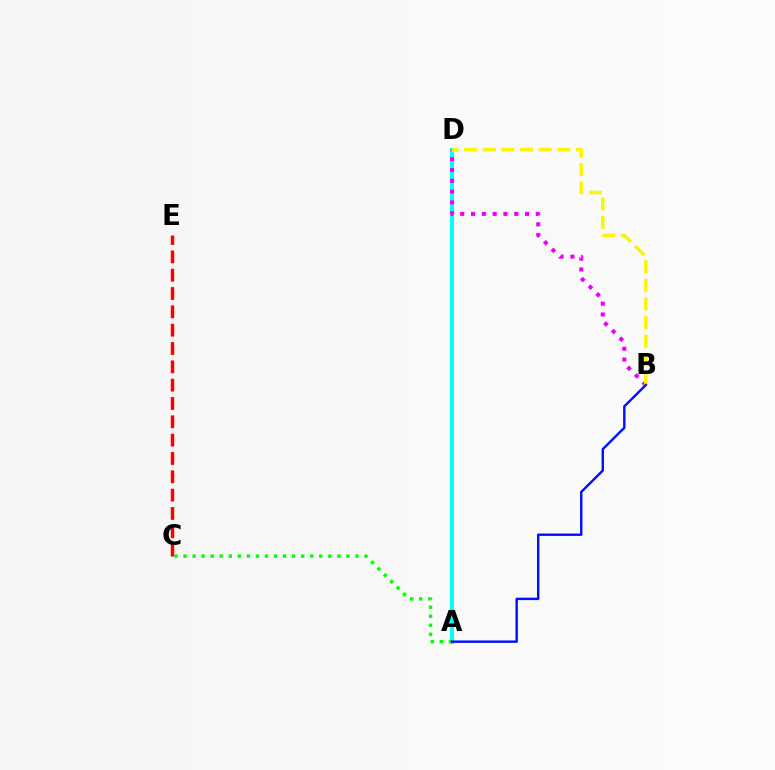{('A', 'D'): [{'color': '#00fff6', 'line_style': 'solid', 'thickness': 2.86}], ('B', 'D'): [{'color': '#ee00ff', 'line_style': 'dotted', 'thickness': 2.93}, {'color': '#fcf500', 'line_style': 'dashed', 'thickness': 2.53}], ('C', 'E'): [{'color': '#ff0000', 'line_style': 'dashed', 'thickness': 2.49}], ('A', 'C'): [{'color': '#08ff00', 'line_style': 'dotted', 'thickness': 2.46}], ('A', 'B'): [{'color': '#0010ff', 'line_style': 'solid', 'thickness': 1.74}]}